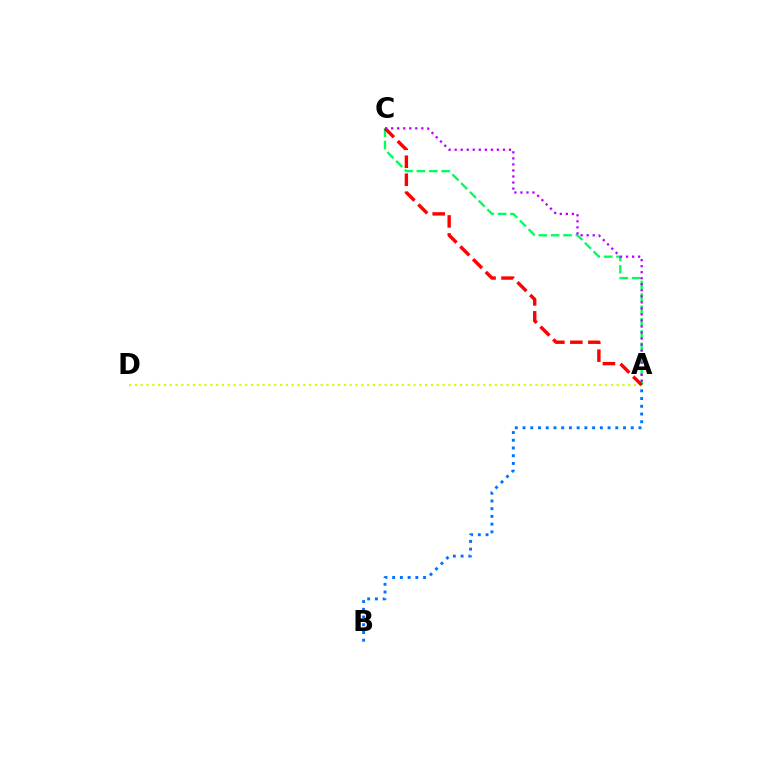{('A', 'B'): [{'color': '#0074ff', 'line_style': 'dotted', 'thickness': 2.1}], ('A', 'C'): [{'color': '#00ff5c', 'line_style': 'dashed', 'thickness': 1.68}, {'color': '#ff0000', 'line_style': 'dashed', 'thickness': 2.44}, {'color': '#b900ff', 'line_style': 'dotted', 'thickness': 1.64}], ('A', 'D'): [{'color': '#d1ff00', 'line_style': 'dotted', 'thickness': 1.58}]}